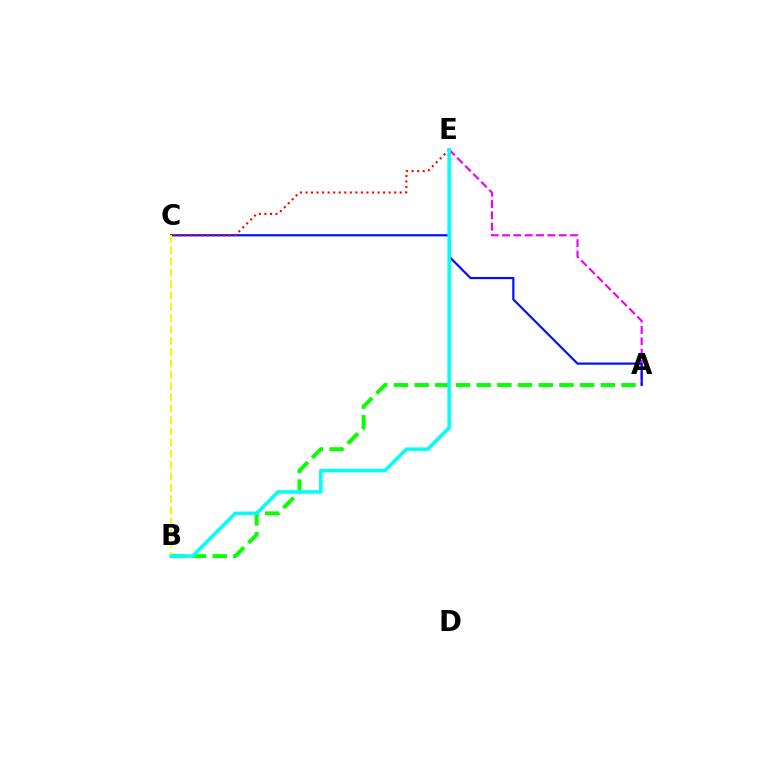{('A', 'E'): [{'color': '#ee00ff', 'line_style': 'dashed', 'thickness': 1.54}], ('A', 'B'): [{'color': '#08ff00', 'line_style': 'dashed', 'thickness': 2.81}], ('A', 'C'): [{'color': '#0010ff', 'line_style': 'solid', 'thickness': 1.58}], ('B', 'C'): [{'color': '#fcf500', 'line_style': 'dashed', 'thickness': 1.54}], ('C', 'E'): [{'color': '#ff0000', 'line_style': 'dotted', 'thickness': 1.51}], ('B', 'E'): [{'color': '#00fff6', 'line_style': 'solid', 'thickness': 2.56}]}